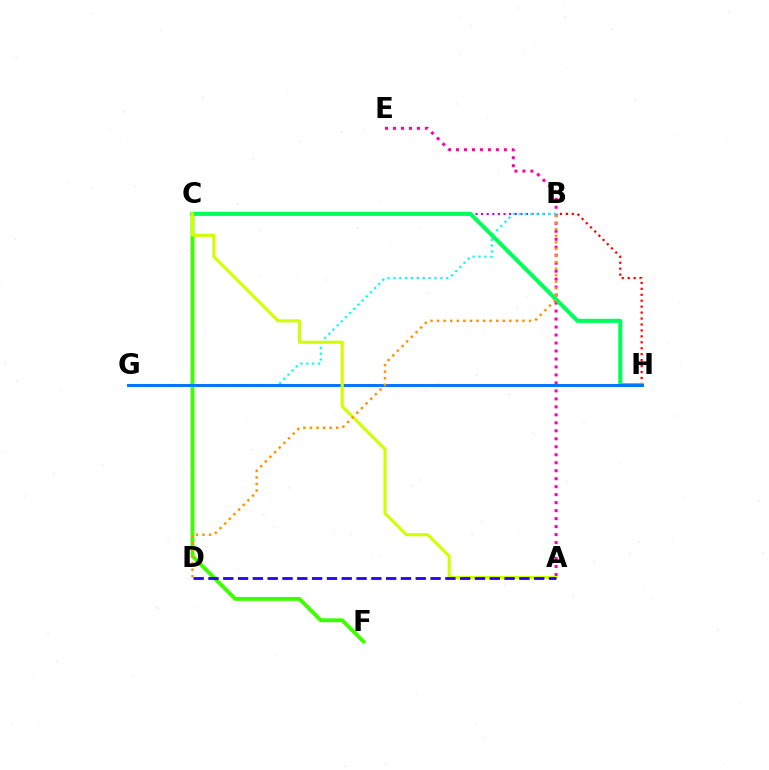{('C', 'F'): [{'color': '#3dff00', 'line_style': 'solid', 'thickness': 2.79}], ('A', 'E'): [{'color': '#ff00ac', 'line_style': 'dotted', 'thickness': 2.17}], ('B', 'H'): [{'color': '#ff0000', 'line_style': 'dotted', 'thickness': 1.61}], ('B', 'C'): [{'color': '#b900ff', 'line_style': 'dotted', 'thickness': 1.52}], ('B', 'G'): [{'color': '#00fff6', 'line_style': 'dotted', 'thickness': 1.6}], ('C', 'H'): [{'color': '#00ff5c', 'line_style': 'solid', 'thickness': 2.91}], ('G', 'H'): [{'color': '#0074ff', 'line_style': 'solid', 'thickness': 2.11}], ('A', 'C'): [{'color': '#d1ff00', 'line_style': 'solid', 'thickness': 2.23}], ('A', 'D'): [{'color': '#2500ff', 'line_style': 'dashed', 'thickness': 2.01}], ('B', 'D'): [{'color': '#ff9400', 'line_style': 'dotted', 'thickness': 1.79}]}